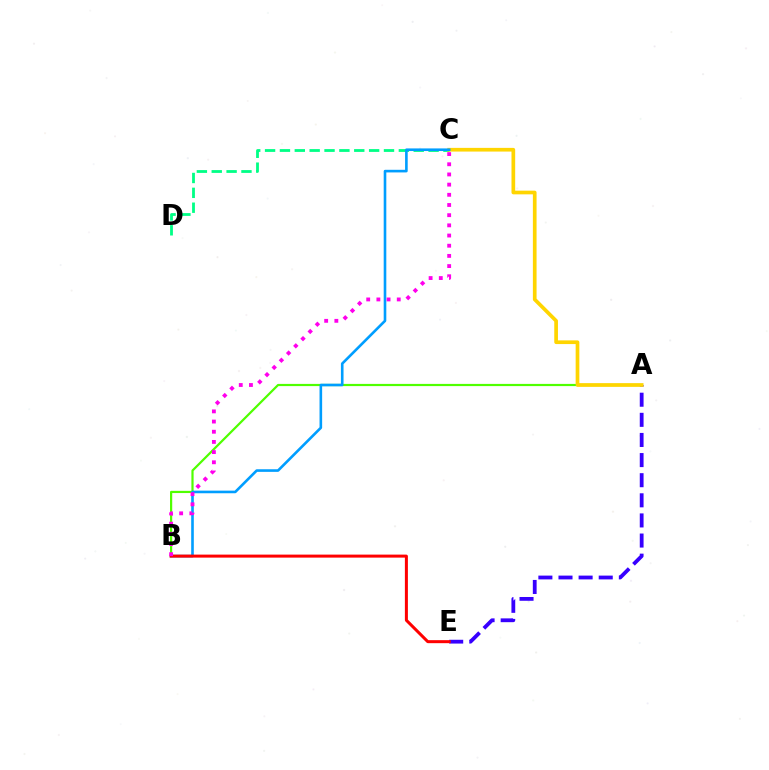{('A', 'B'): [{'color': '#4fff00', 'line_style': 'solid', 'thickness': 1.59}], ('C', 'D'): [{'color': '#00ff86', 'line_style': 'dashed', 'thickness': 2.02}], ('A', 'E'): [{'color': '#3700ff', 'line_style': 'dashed', 'thickness': 2.73}], ('A', 'C'): [{'color': '#ffd500', 'line_style': 'solid', 'thickness': 2.66}], ('B', 'C'): [{'color': '#009eff', 'line_style': 'solid', 'thickness': 1.88}, {'color': '#ff00ed', 'line_style': 'dotted', 'thickness': 2.77}], ('B', 'E'): [{'color': '#ff0000', 'line_style': 'solid', 'thickness': 2.17}]}